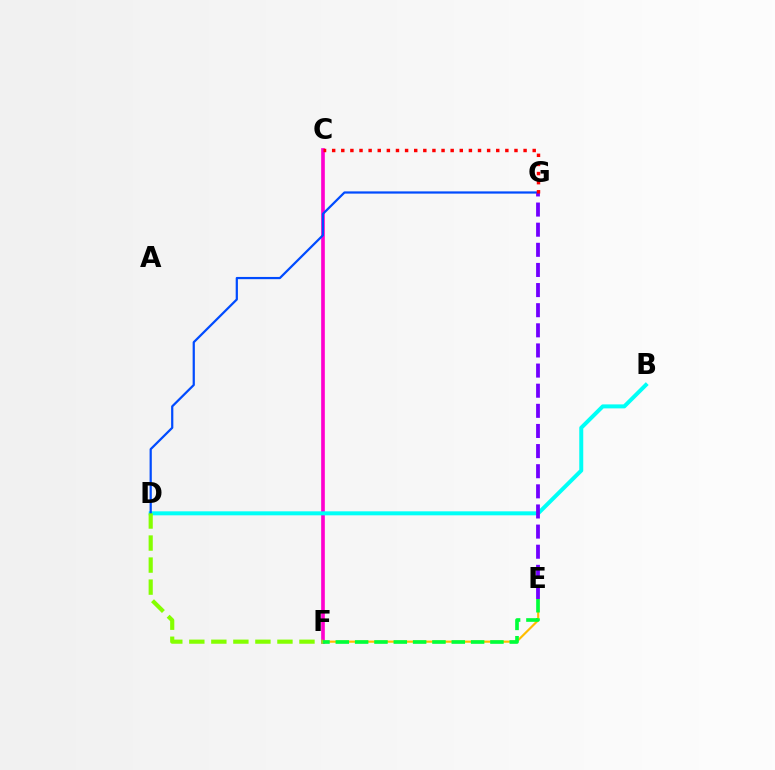{('E', 'F'): [{'color': '#ffbd00', 'line_style': 'solid', 'thickness': 1.55}, {'color': '#00ff39', 'line_style': 'dashed', 'thickness': 2.63}], ('C', 'F'): [{'color': '#ff00cf', 'line_style': 'solid', 'thickness': 2.63}], ('B', 'D'): [{'color': '#00fff6', 'line_style': 'solid', 'thickness': 2.87}], ('D', 'G'): [{'color': '#004bff', 'line_style': 'solid', 'thickness': 1.6}], ('E', 'G'): [{'color': '#7200ff', 'line_style': 'dashed', 'thickness': 2.73}], ('C', 'G'): [{'color': '#ff0000', 'line_style': 'dotted', 'thickness': 2.48}], ('D', 'F'): [{'color': '#84ff00', 'line_style': 'dashed', 'thickness': 2.99}]}